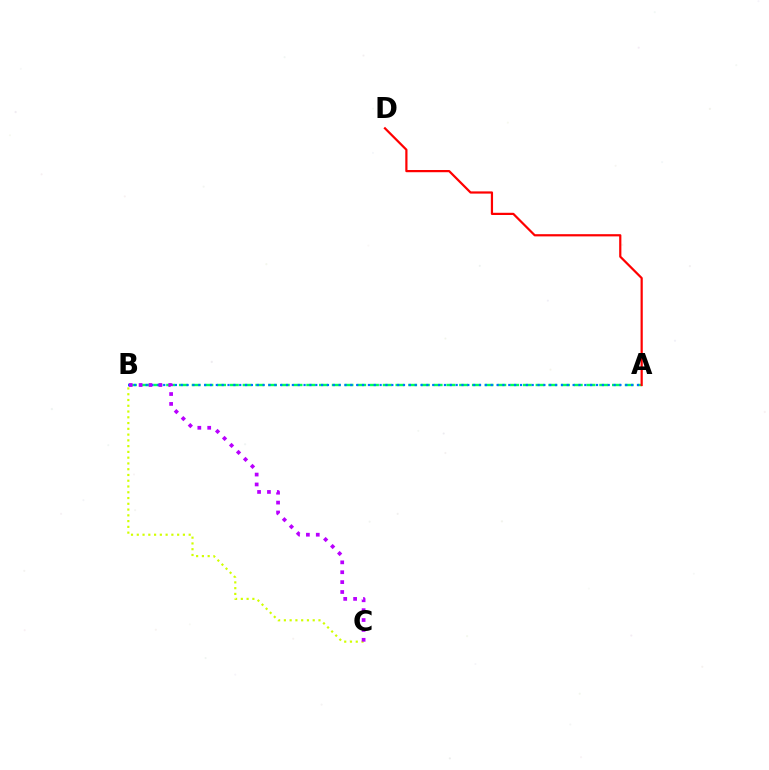{('A', 'B'): [{'color': '#00ff5c', 'line_style': 'dashed', 'thickness': 1.73}, {'color': '#0074ff', 'line_style': 'dotted', 'thickness': 1.59}], ('B', 'C'): [{'color': '#d1ff00', 'line_style': 'dotted', 'thickness': 1.57}, {'color': '#b900ff', 'line_style': 'dotted', 'thickness': 2.69}], ('A', 'D'): [{'color': '#ff0000', 'line_style': 'solid', 'thickness': 1.59}]}